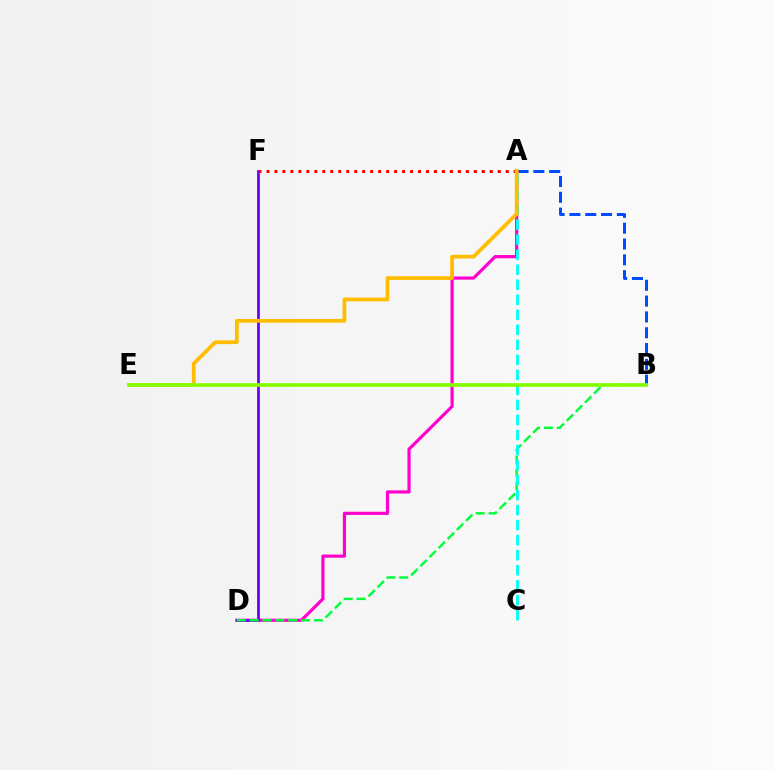{('A', 'F'): [{'color': '#ff0000', 'line_style': 'dotted', 'thickness': 2.17}], ('A', 'B'): [{'color': '#004bff', 'line_style': 'dashed', 'thickness': 2.15}], ('A', 'D'): [{'color': '#ff00cf', 'line_style': 'solid', 'thickness': 2.29}], ('D', 'F'): [{'color': '#7200ff', 'line_style': 'solid', 'thickness': 2.02}], ('B', 'D'): [{'color': '#00ff39', 'line_style': 'dashed', 'thickness': 1.75}], ('A', 'C'): [{'color': '#00fff6', 'line_style': 'dashed', 'thickness': 2.04}], ('A', 'E'): [{'color': '#ffbd00', 'line_style': 'solid', 'thickness': 2.7}], ('B', 'E'): [{'color': '#84ff00', 'line_style': 'solid', 'thickness': 2.64}]}